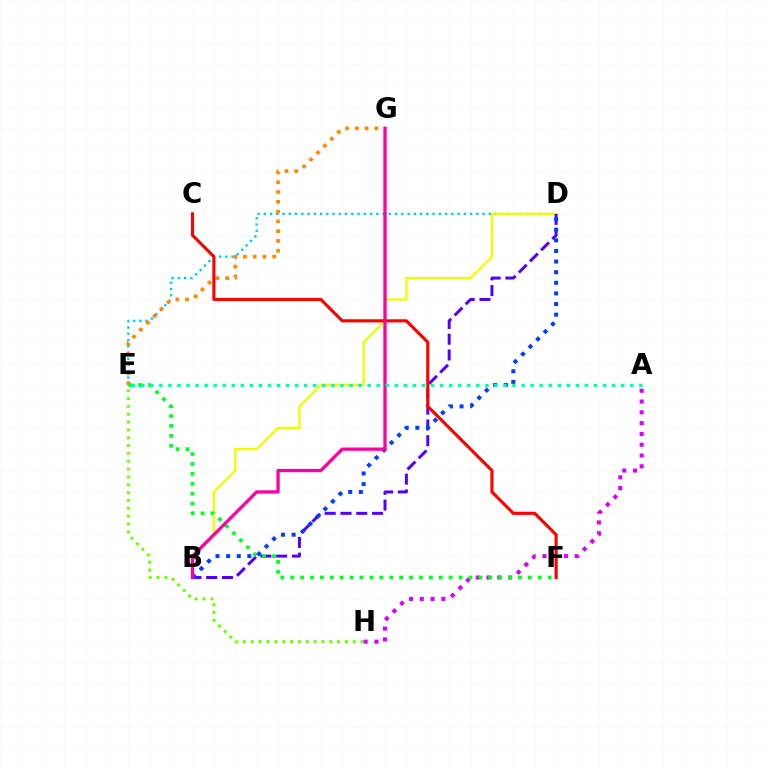{('E', 'H'): [{'color': '#66ff00', 'line_style': 'dotted', 'thickness': 2.13}], ('D', 'E'): [{'color': '#00c7ff', 'line_style': 'dotted', 'thickness': 1.7}], ('B', 'D'): [{'color': '#eeff00', 'line_style': 'solid', 'thickness': 1.69}, {'color': '#4f00ff', 'line_style': 'dashed', 'thickness': 2.14}, {'color': '#003fff', 'line_style': 'dotted', 'thickness': 2.89}], ('E', 'G'): [{'color': '#ff8800', 'line_style': 'dotted', 'thickness': 2.66}], ('A', 'H'): [{'color': '#d600ff', 'line_style': 'dotted', 'thickness': 2.93}], ('E', 'F'): [{'color': '#00ff27', 'line_style': 'dotted', 'thickness': 2.69}], ('C', 'F'): [{'color': '#ff0000', 'line_style': 'solid', 'thickness': 2.24}], ('B', 'G'): [{'color': '#ff00a0', 'line_style': 'solid', 'thickness': 2.38}], ('A', 'E'): [{'color': '#00ffaf', 'line_style': 'dotted', 'thickness': 2.46}]}